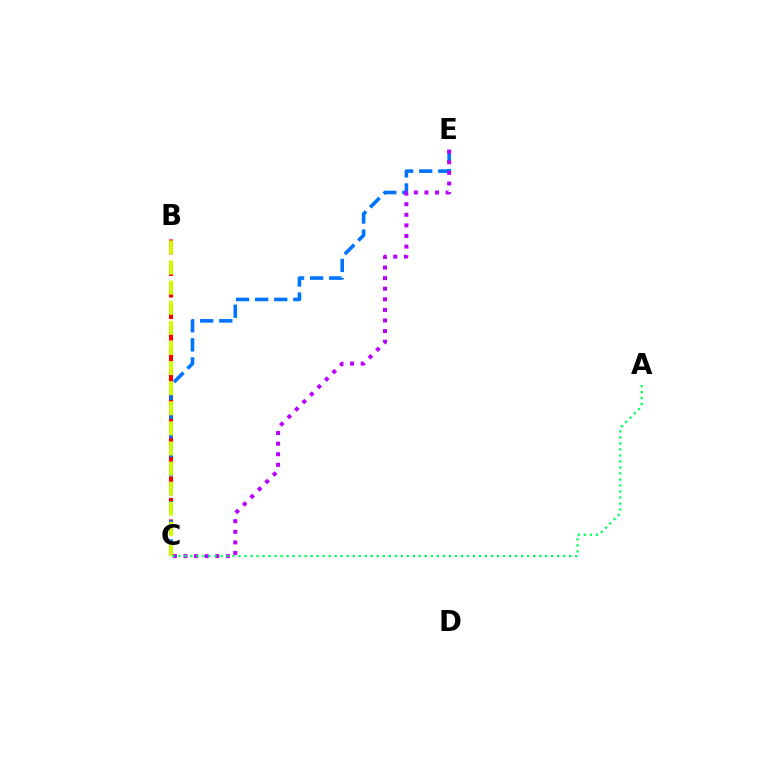{('B', 'C'): [{'color': '#ff0000', 'line_style': 'dashed', 'thickness': 2.93}, {'color': '#d1ff00', 'line_style': 'dashed', 'thickness': 2.73}], ('C', 'E'): [{'color': '#0074ff', 'line_style': 'dashed', 'thickness': 2.59}, {'color': '#b900ff', 'line_style': 'dotted', 'thickness': 2.88}], ('A', 'C'): [{'color': '#00ff5c', 'line_style': 'dotted', 'thickness': 1.63}]}